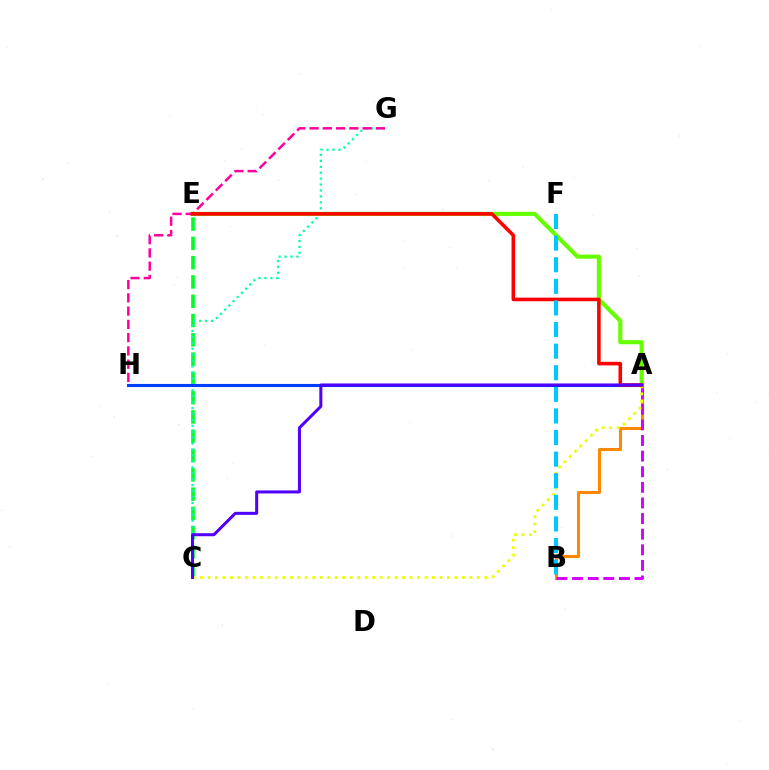{('A', 'B'): [{'color': '#ff8800', 'line_style': 'solid', 'thickness': 2.2}, {'color': '#d600ff', 'line_style': 'dashed', 'thickness': 2.12}], ('C', 'E'): [{'color': '#00ff27', 'line_style': 'dashed', 'thickness': 2.62}], ('C', 'G'): [{'color': '#00ffaf', 'line_style': 'dotted', 'thickness': 1.61}], ('A', 'H'): [{'color': '#003fff', 'line_style': 'solid', 'thickness': 2.24}], ('A', 'E'): [{'color': '#66ff00', 'line_style': 'solid', 'thickness': 2.97}, {'color': '#ff0000', 'line_style': 'solid', 'thickness': 2.58}], ('G', 'H'): [{'color': '#ff00a0', 'line_style': 'dashed', 'thickness': 1.8}], ('A', 'C'): [{'color': '#eeff00', 'line_style': 'dotted', 'thickness': 2.03}, {'color': '#4f00ff', 'line_style': 'solid', 'thickness': 2.17}], ('B', 'F'): [{'color': '#00c7ff', 'line_style': 'dashed', 'thickness': 2.93}]}